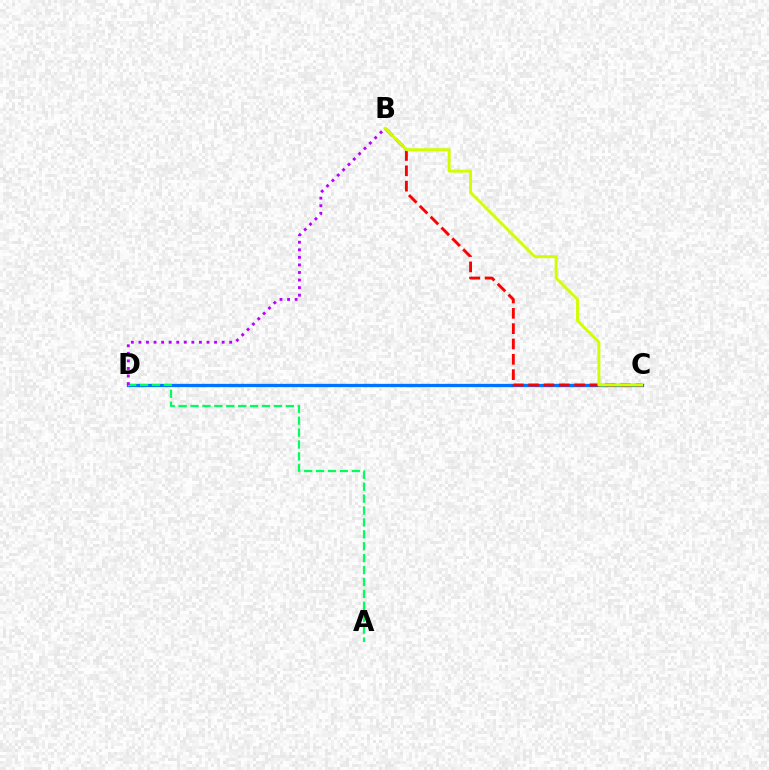{('C', 'D'): [{'color': '#0074ff', 'line_style': 'solid', 'thickness': 2.37}], ('A', 'D'): [{'color': '#00ff5c', 'line_style': 'dashed', 'thickness': 1.62}], ('B', 'C'): [{'color': '#ff0000', 'line_style': 'dashed', 'thickness': 2.08}, {'color': '#d1ff00', 'line_style': 'solid', 'thickness': 2.11}], ('B', 'D'): [{'color': '#b900ff', 'line_style': 'dotted', 'thickness': 2.05}]}